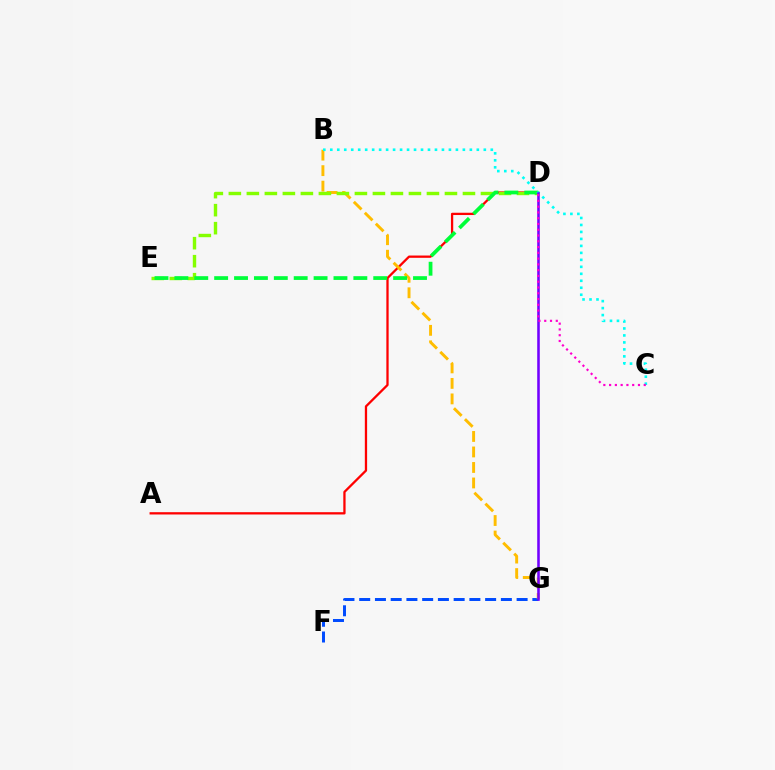{('A', 'D'): [{'color': '#ff0000', 'line_style': 'solid', 'thickness': 1.65}], ('F', 'G'): [{'color': '#004bff', 'line_style': 'dashed', 'thickness': 2.14}], ('B', 'G'): [{'color': '#ffbd00', 'line_style': 'dashed', 'thickness': 2.11}], ('D', 'E'): [{'color': '#84ff00', 'line_style': 'dashed', 'thickness': 2.45}, {'color': '#00ff39', 'line_style': 'dashed', 'thickness': 2.7}], ('B', 'C'): [{'color': '#00fff6', 'line_style': 'dotted', 'thickness': 1.9}], ('D', 'G'): [{'color': '#7200ff', 'line_style': 'solid', 'thickness': 1.85}], ('C', 'D'): [{'color': '#ff00cf', 'line_style': 'dotted', 'thickness': 1.57}]}